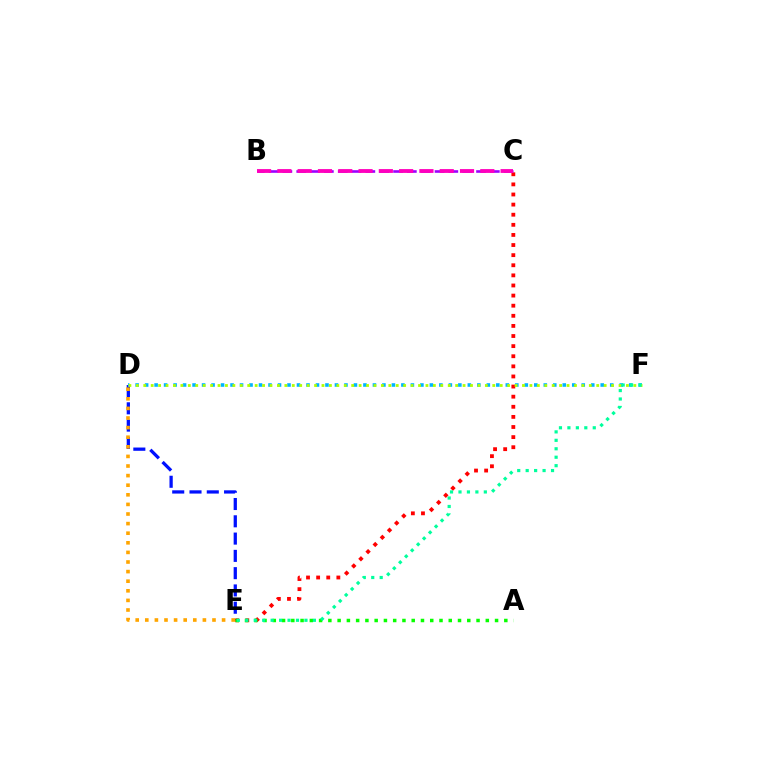{('D', 'E'): [{'color': '#0010ff', 'line_style': 'dashed', 'thickness': 2.35}, {'color': '#ffa500', 'line_style': 'dotted', 'thickness': 2.61}], ('D', 'F'): [{'color': '#00b5ff', 'line_style': 'dotted', 'thickness': 2.58}, {'color': '#b3ff00', 'line_style': 'dotted', 'thickness': 2.02}], ('C', 'E'): [{'color': '#ff0000', 'line_style': 'dotted', 'thickness': 2.75}], ('B', 'C'): [{'color': '#9b00ff', 'line_style': 'dashed', 'thickness': 1.88}, {'color': '#ff00bd', 'line_style': 'dashed', 'thickness': 2.76}], ('A', 'E'): [{'color': '#08ff00', 'line_style': 'dotted', 'thickness': 2.52}], ('E', 'F'): [{'color': '#00ff9d', 'line_style': 'dotted', 'thickness': 2.3}]}